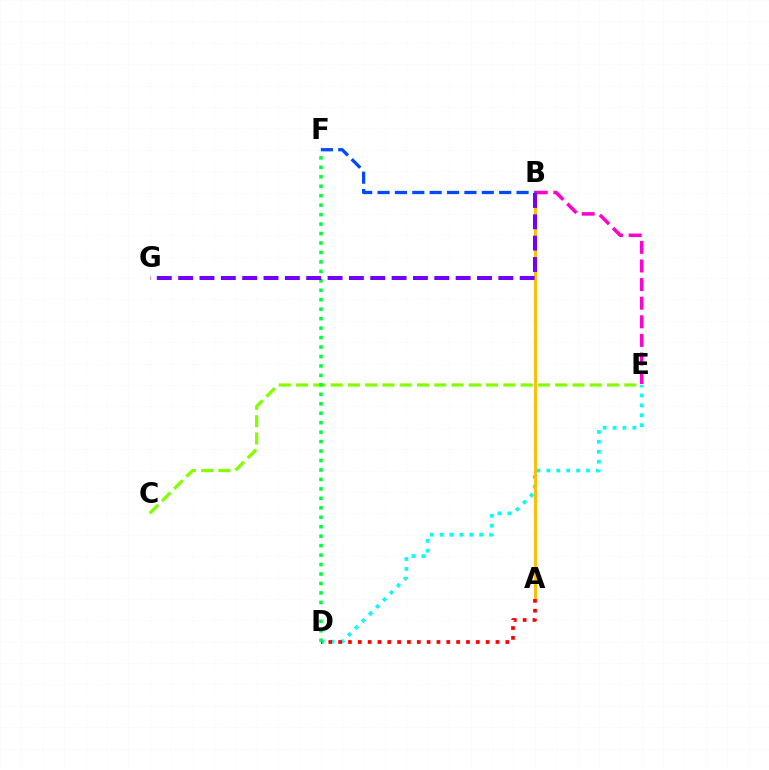{('D', 'E'): [{'color': '#00fff6', 'line_style': 'dotted', 'thickness': 2.69}], ('A', 'B'): [{'color': '#ffbd00', 'line_style': 'solid', 'thickness': 2.1}], ('C', 'E'): [{'color': '#84ff00', 'line_style': 'dashed', 'thickness': 2.35}], ('B', 'E'): [{'color': '#ff00cf', 'line_style': 'dashed', 'thickness': 2.53}], ('B', 'F'): [{'color': '#004bff', 'line_style': 'dashed', 'thickness': 2.36}], ('A', 'D'): [{'color': '#ff0000', 'line_style': 'dotted', 'thickness': 2.67}], ('D', 'F'): [{'color': '#00ff39', 'line_style': 'dotted', 'thickness': 2.57}], ('B', 'G'): [{'color': '#7200ff', 'line_style': 'dashed', 'thickness': 2.9}]}